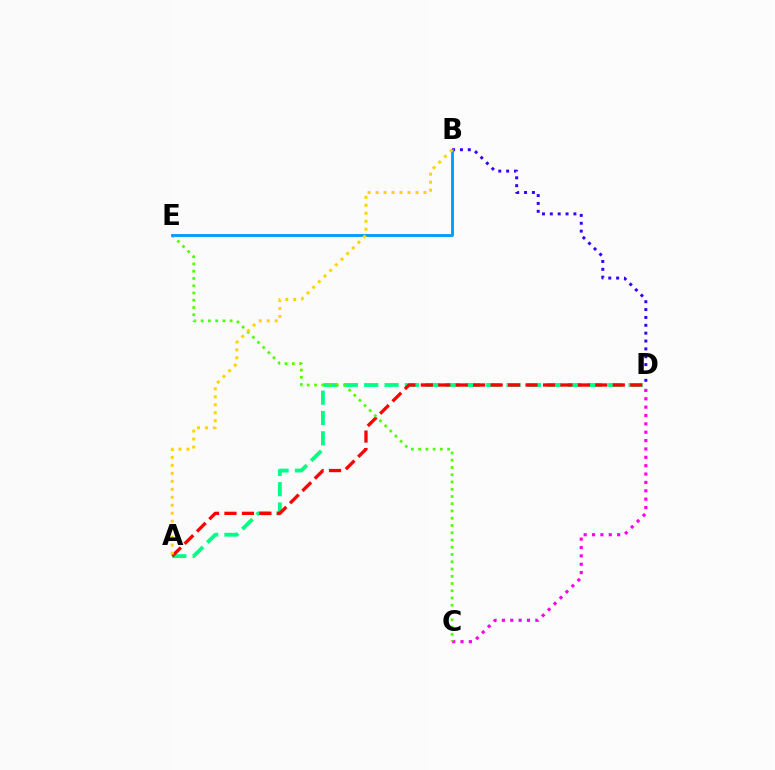{('A', 'D'): [{'color': '#00ff86', 'line_style': 'dashed', 'thickness': 2.76}, {'color': '#ff0000', 'line_style': 'dashed', 'thickness': 2.37}], ('B', 'D'): [{'color': '#3700ff', 'line_style': 'dotted', 'thickness': 2.14}], ('C', 'D'): [{'color': '#ff00ed', 'line_style': 'dotted', 'thickness': 2.27}], ('C', 'E'): [{'color': '#4fff00', 'line_style': 'dotted', 'thickness': 1.97}], ('B', 'E'): [{'color': '#009eff', 'line_style': 'solid', 'thickness': 2.08}], ('A', 'B'): [{'color': '#ffd500', 'line_style': 'dotted', 'thickness': 2.17}]}